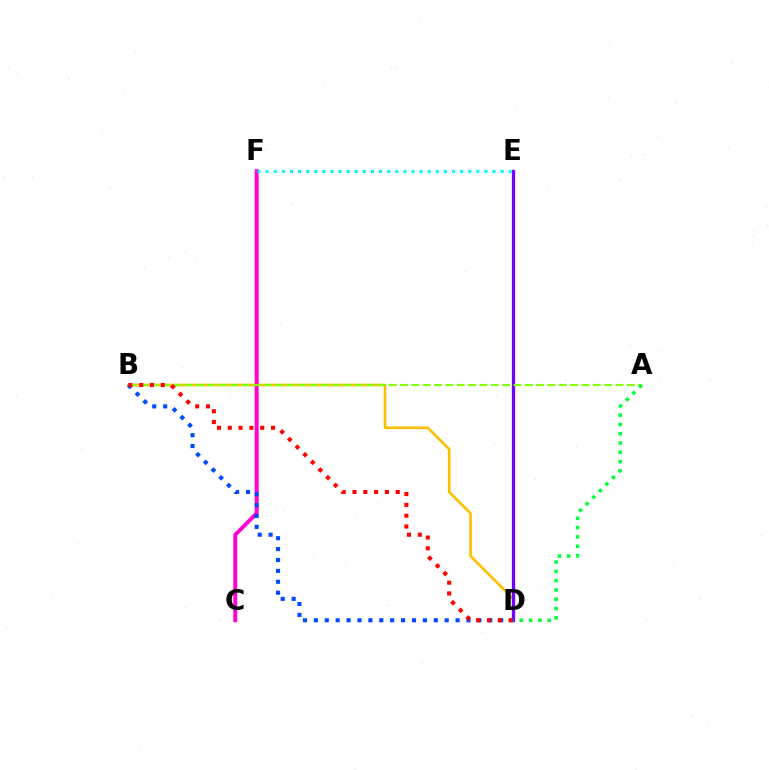{('B', 'D'): [{'color': '#ffbd00', 'line_style': 'solid', 'thickness': 1.89}, {'color': '#004bff', 'line_style': 'dotted', 'thickness': 2.96}, {'color': '#ff0000', 'line_style': 'dotted', 'thickness': 2.94}], ('D', 'E'): [{'color': '#7200ff', 'line_style': 'solid', 'thickness': 2.36}], ('C', 'F'): [{'color': '#ff00cf', 'line_style': 'solid', 'thickness': 2.83}], ('A', 'B'): [{'color': '#84ff00', 'line_style': 'dashed', 'thickness': 1.54}], ('A', 'D'): [{'color': '#00ff39', 'line_style': 'dotted', 'thickness': 2.53}], ('E', 'F'): [{'color': '#00fff6', 'line_style': 'dotted', 'thickness': 2.2}]}